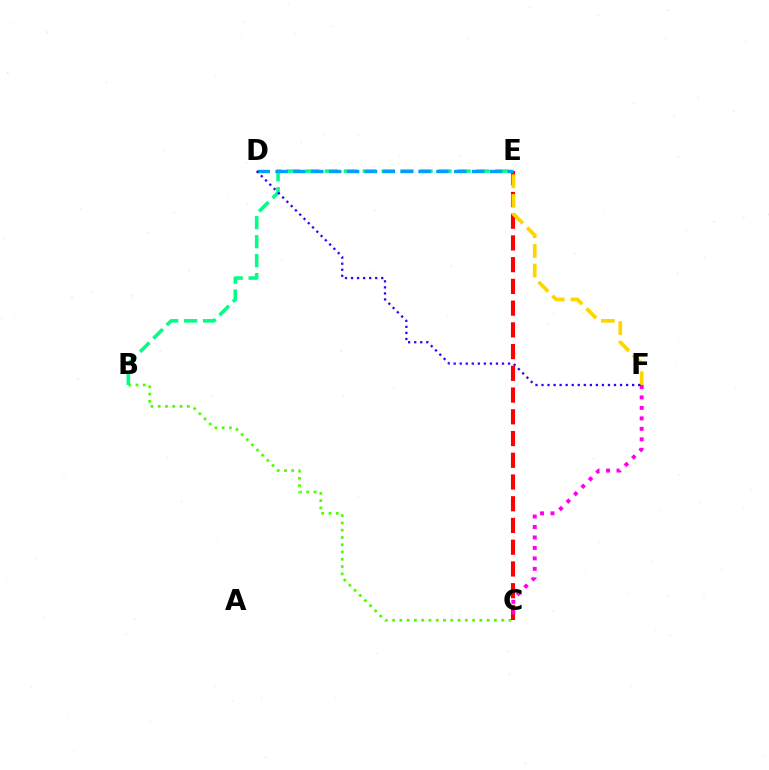{('B', 'C'): [{'color': '#4fff00', 'line_style': 'dotted', 'thickness': 1.98}], ('C', 'E'): [{'color': '#ff0000', 'line_style': 'dashed', 'thickness': 2.95}], ('B', 'E'): [{'color': '#00ff86', 'line_style': 'dashed', 'thickness': 2.58}], ('E', 'F'): [{'color': '#ffd500', 'line_style': 'dashed', 'thickness': 2.67}], ('C', 'F'): [{'color': '#ff00ed', 'line_style': 'dotted', 'thickness': 2.84}], ('D', 'E'): [{'color': '#009eff', 'line_style': 'dashed', 'thickness': 2.43}], ('D', 'F'): [{'color': '#3700ff', 'line_style': 'dotted', 'thickness': 1.64}]}